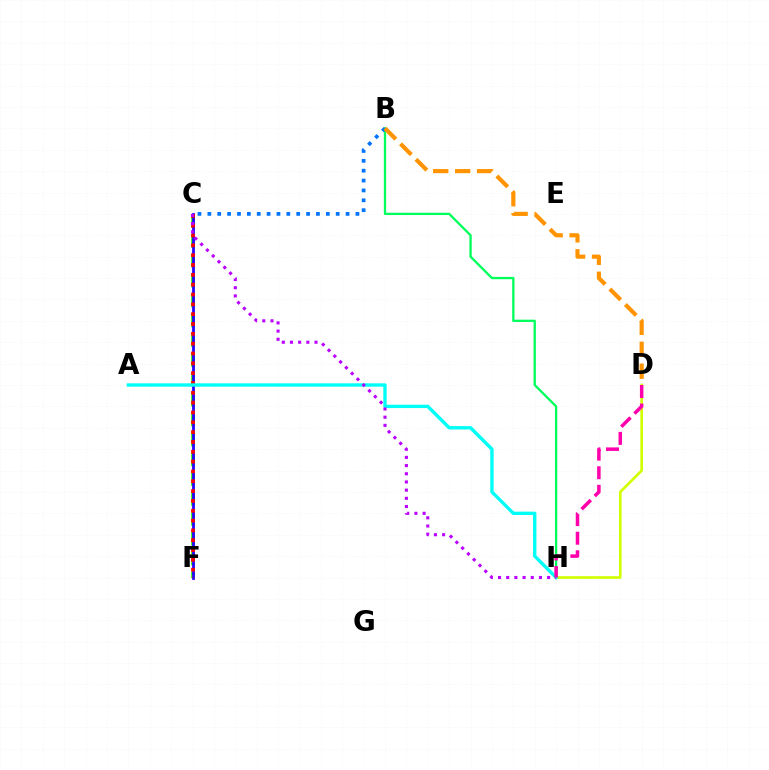{('C', 'F'): [{'color': '#3dff00', 'line_style': 'dashed', 'thickness': 2.7}, {'color': '#2500ff', 'line_style': 'solid', 'thickness': 2.0}, {'color': '#ff0000', 'line_style': 'dotted', 'thickness': 2.67}], ('B', 'H'): [{'color': '#00ff5c', 'line_style': 'solid', 'thickness': 1.67}], ('D', 'H'): [{'color': '#d1ff00', 'line_style': 'solid', 'thickness': 1.91}, {'color': '#ff00ac', 'line_style': 'dashed', 'thickness': 2.52}], ('B', 'C'): [{'color': '#0074ff', 'line_style': 'dotted', 'thickness': 2.68}], ('B', 'D'): [{'color': '#ff9400', 'line_style': 'dashed', 'thickness': 2.98}], ('A', 'H'): [{'color': '#00fff6', 'line_style': 'solid', 'thickness': 2.42}], ('C', 'H'): [{'color': '#b900ff', 'line_style': 'dotted', 'thickness': 2.22}]}